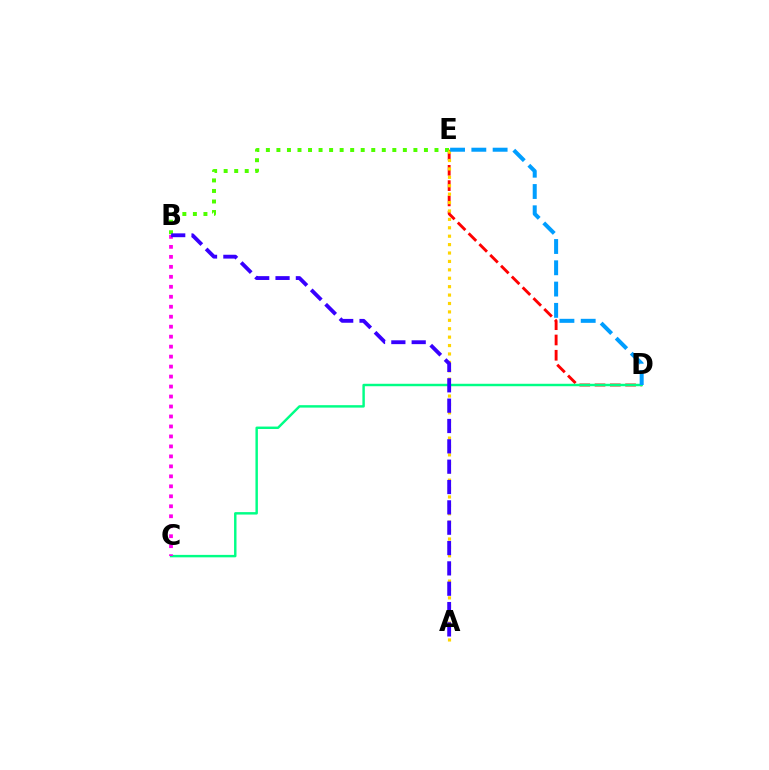{('D', 'E'): [{'color': '#ff0000', 'line_style': 'dashed', 'thickness': 2.08}, {'color': '#009eff', 'line_style': 'dashed', 'thickness': 2.89}], ('B', 'E'): [{'color': '#4fff00', 'line_style': 'dotted', 'thickness': 2.86}], ('A', 'E'): [{'color': '#ffd500', 'line_style': 'dotted', 'thickness': 2.29}], ('C', 'D'): [{'color': '#00ff86', 'line_style': 'solid', 'thickness': 1.76}], ('B', 'C'): [{'color': '#ff00ed', 'line_style': 'dotted', 'thickness': 2.71}], ('A', 'B'): [{'color': '#3700ff', 'line_style': 'dashed', 'thickness': 2.76}]}